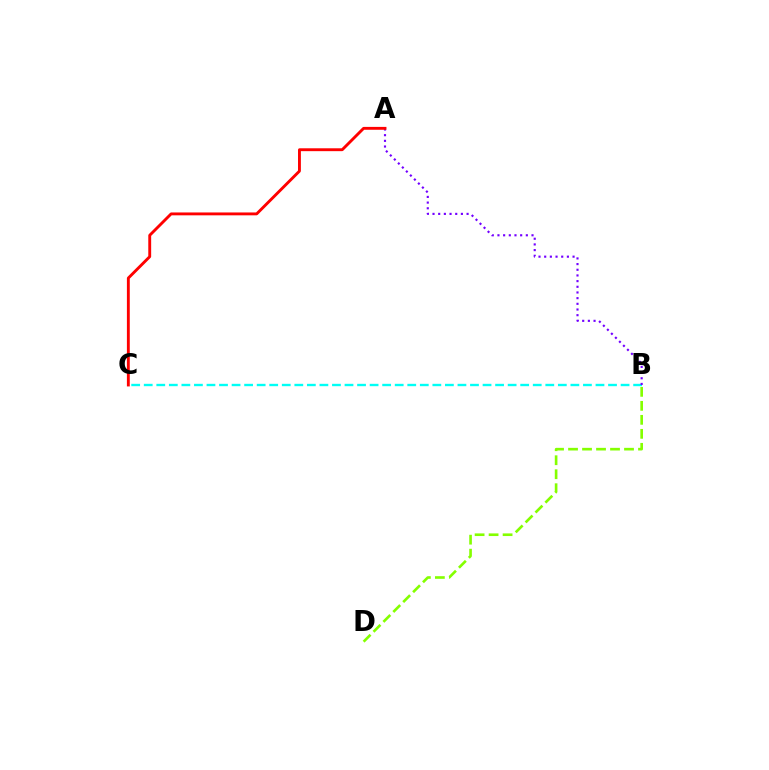{('B', 'C'): [{'color': '#00fff6', 'line_style': 'dashed', 'thickness': 1.7}], ('A', 'B'): [{'color': '#7200ff', 'line_style': 'dotted', 'thickness': 1.54}], ('A', 'C'): [{'color': '#ff0000', 'line_style': 'solid', 'thickness': 2.07}], ('B', 'D'): [{'color': '#84ff00', 'line_style': 'dashed', 'thickness': 1.9}]}